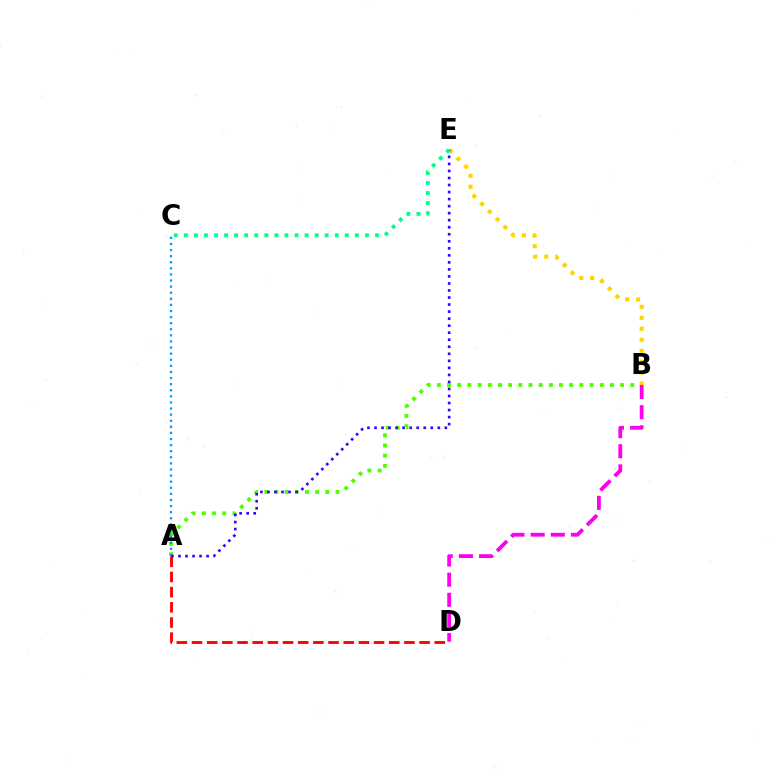{('A', 'B'): [{'color': '#4fff00', 'line_style': 'dotted', 'thickness': 2.77}], ('A', 'D'): [{'color': '#ff0000', 'line_style': 'dashed', 'thickness': 2.06}], ('B', 'E'): [{'color': '#ffd500', 'line_style': 'dotted', 'thickness': 2.98}], ('A', 'C'): [{'color': '#009eff', 'line_style': 'dotted', 'thickness': 1.66}], ('A', 'E'): [{'color': '#3700ff', 'line_style': 'dotted', 'thickness': 1.91}], ('B', 'D'): [{'color': '#ff00ed', 'line_style': 'dashed', 'thickness': 2.74}], ('C', 'E'): [{'color': '#00ff86', 'line_style': 'dotted', 'thickness': 2.73}]}